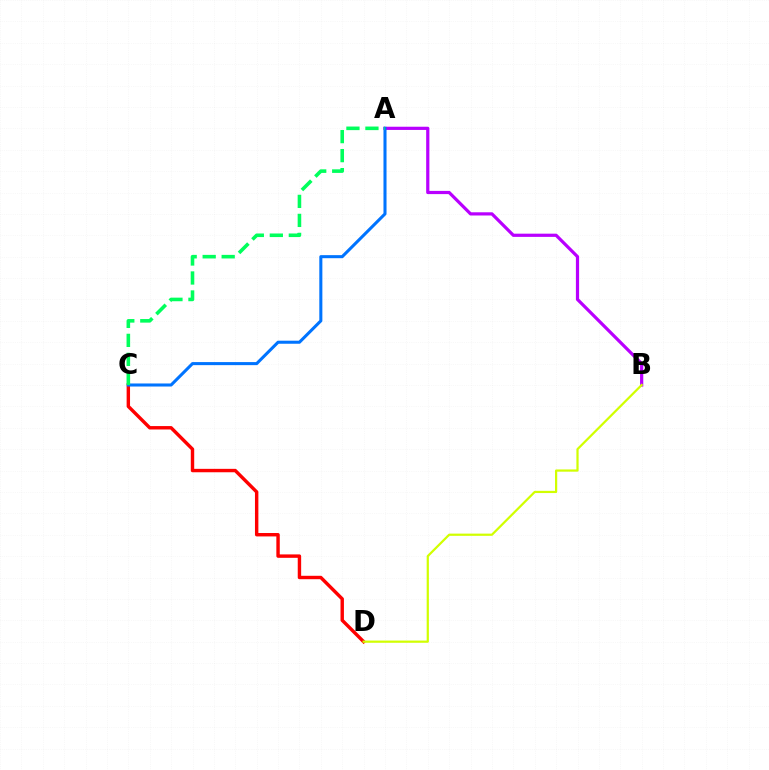{('C', 'D'): [{'color': '#ff0000', 'line_style': 'solid', 'thickness': 2.46}], ('A', 'B'): [{'color': '#b900ff', 'line_style': 'solid', 'thickness': 2.31}], ('A', 'C'): [{'color': '#0074ff', 'line_style': 'solid', 'thickness': 2.2}, {'color': '#00ff5c', 'line_style': 'dashed', 'thickness': 2.58}], ('B', 'D'): [{'color': '#d1ff00', 'line_style': 'solid', 'thickness': 1.6}]}